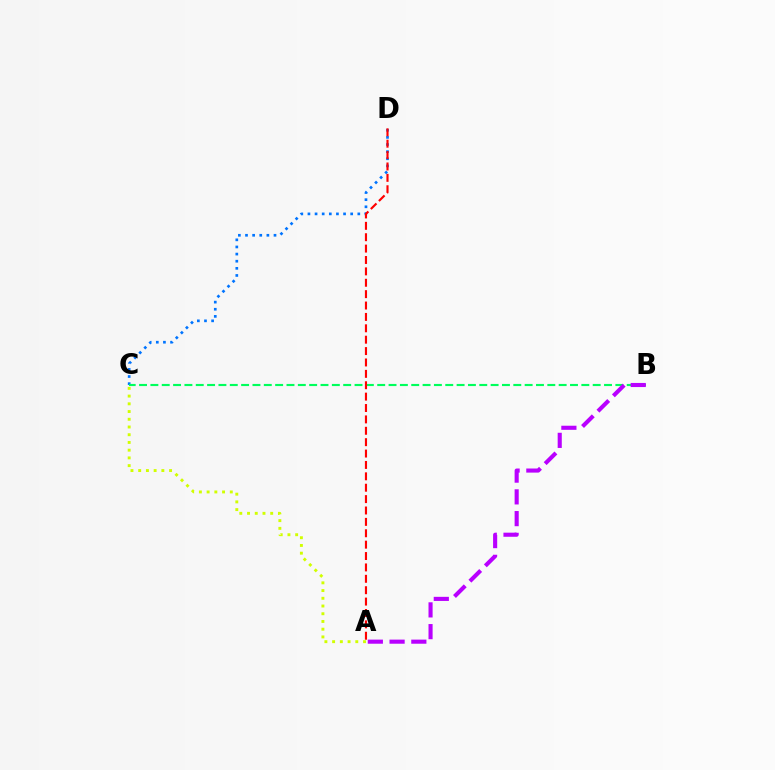{('C', 'D'): [{'color': '#0074ff', 'line_style': 'dotted', 'thickness': 1.94}], ('B', 'C'): [{'color': '#00ff5c', 'line_style': 'dashed', 'thickness': 1.54}], ('A', 'B'): [{'color': '#b900ff', 'line_style': 'dashed', 'thickness': 2.95}], ('A', 'C'): [{'color': '#d1ff00', 'line_style': 'dotted', 'thickness': 2.1}], ('A', 'D'): [{'color': '#ff0000', 'line_style': 'dashed', 'thickness': 1.55}]}